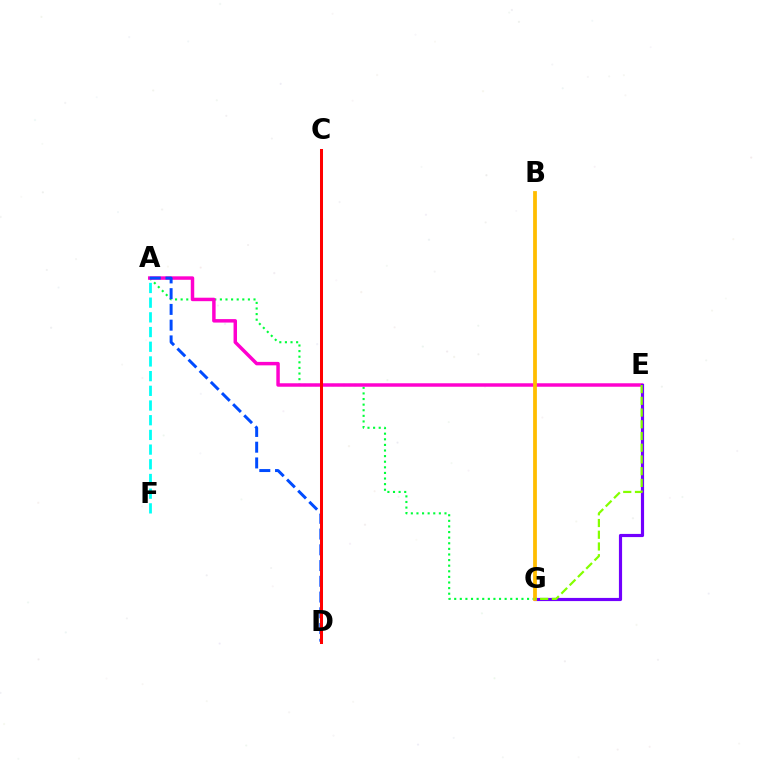{('A', 'G'): [{'color': '#00ff39', 'line_style': 'dotted', 'thickness': 1.52}], ('A', 'E'): [{'color': '#ff00cf', 'line_style': 'solid', 'thickness': 2.5}], ('A', 'F'): [{'color': '#00fff6', 'line_style': 'dashed', 'thickness': 2.0}], ('A', 'D'): [{'color': '#004bff', 'line_style': 'dashed', 'thickness': 2.14}], ('E', 'G'): [{'color': '#7200ff', 'line_style': 'solid', 'thickness': 2.28}, {'color': '#84ff00', 'line_style': 'dashed', 'thickness': 1.59}], ('C', 'D'): [{'color': '#ff0000', 'line_style': 'solid', 'thickness': 2.17}], ('B', 'G'): [{'color': '#ffbd00', 'line_style': 'solid', 'thickness': 2.72}]}